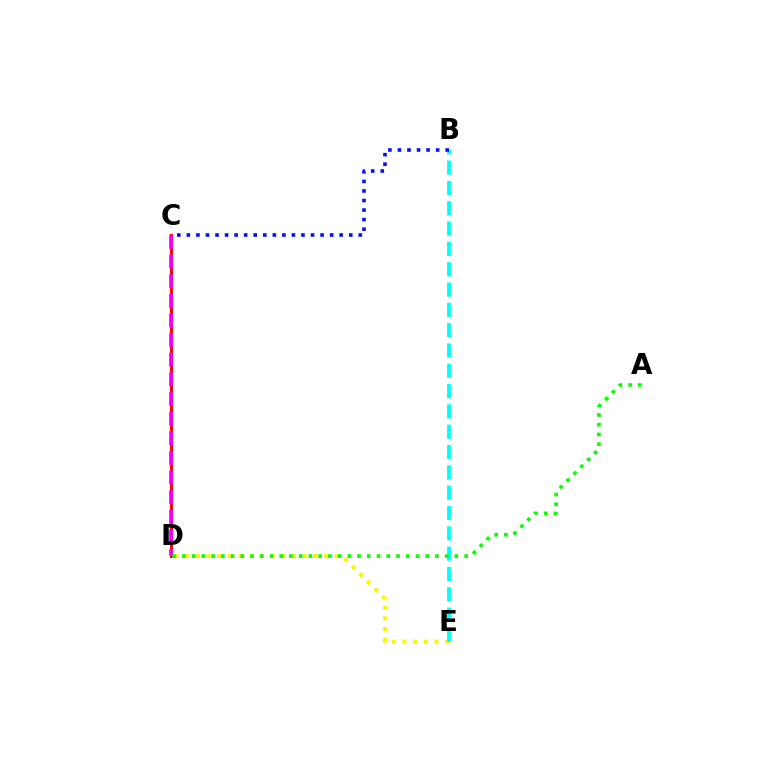{('D', 'E'): [{'color': '#fcf500', 'line_style': 'dotted', 'thickness': 2.9}], ('B', 'E'): [{'color': '#00fff6', 'line_style': 'dashed', 'thickness': 2.76}], ('B', 'C'): [{'color': '#0010ff', 'line_style': 'dotted', 'thickness': 2.59}], ('C', 'D'): [{'color': '#ff0000', 'line_style': 'solid', 'thickness': 2.13}, {'color': '#ee00ff', 'line_style': 'dashed', 'thickness': 2.67}], ('A', 'D'): [{'color': '#08ff00', 'line_style': 'dotted', 'thickness': 2.64}]}